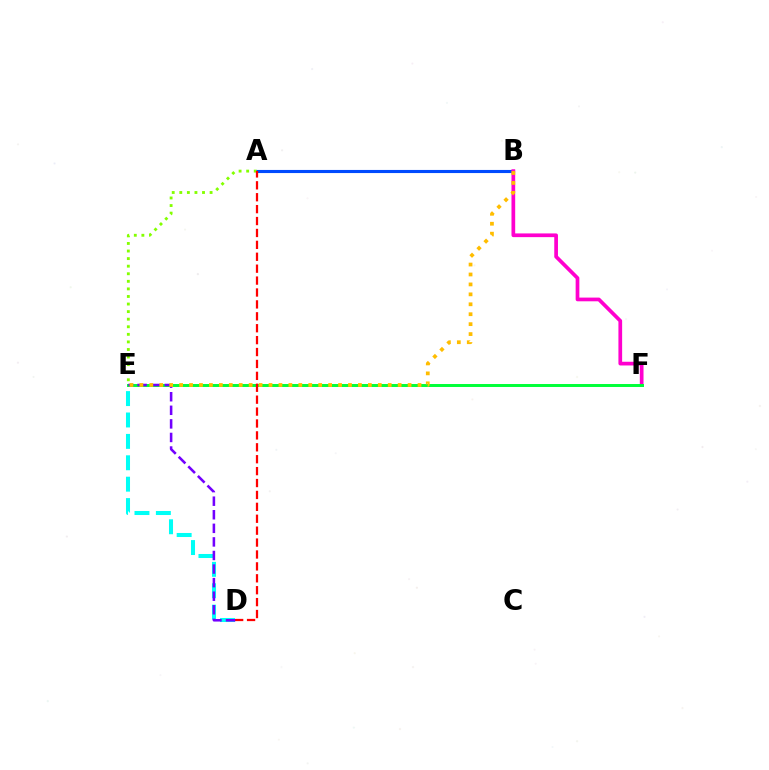{('A', 'B'): [{'color': '#004bff', 'line_style': 'solid', 'thickness': 2.24}], ('A', 'E'): [{'color': '#84ff00', 'line_style': 'dotted', 'thickness': 2.06}], ('B', 'F'): [{'color': '#ff00cf', 'line_style': 'solid', 'thickness': 2.67}], ('E', 'F'): [{'color': '#00ff39', 'line_style': 'solid', 'thickness': 2.13}], ('A', 'D'): [{'color': '#ff0000', 'line_style': 'dashed', 'thickness': 1.62}], ('D', 'E'): [{'color': '#00fff6', 'line_style': 'dashed', 'thickness': 2.91}, {'color': '#7200ff', 'line_style': 'dashed', 'thickness': 1.84}], ('B', 'E'): [{'color': '#ffbd00', 'line_style': 'dotted', 'thickness': 2.7}]}